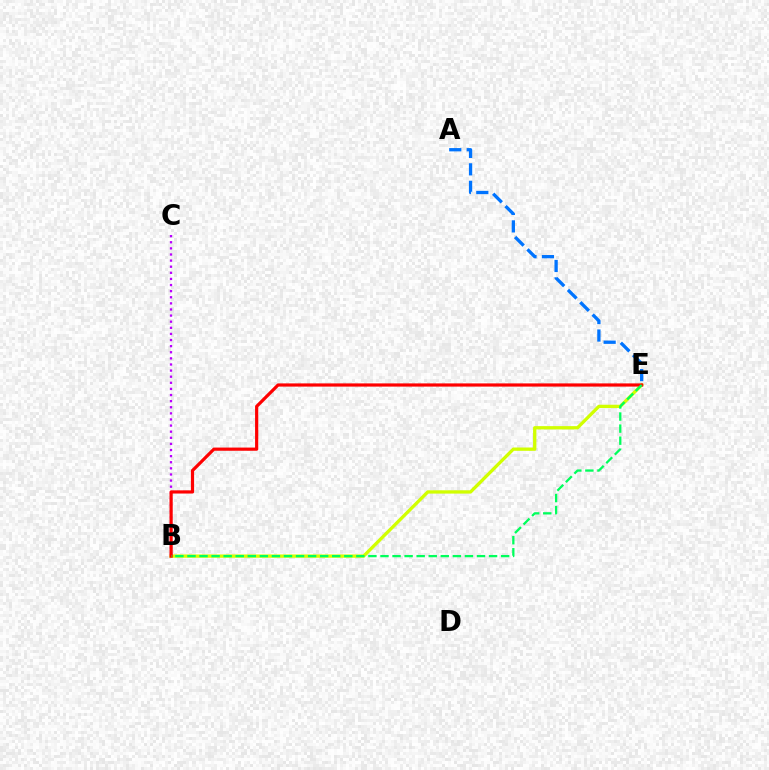{('B', 'E'): [{'color': '#d1ff00', 'line_style': 'solid', 'thickness': 2.38}, {'color': '#ff0000', 'line_style': 'solid', 'thickness': 2.3}, {'color': '#00ff5c', 'line_style': 'dashed', 'thickness': 1.64}], ('A', 'E'): [{'color': '#0074ff', 'line_style': 'dashed', 'thickness': 2.37}], ('B', 'C'): [{'color': '#b900ff', 'line_style': 'dotted', 'thickness': 1.66}]}